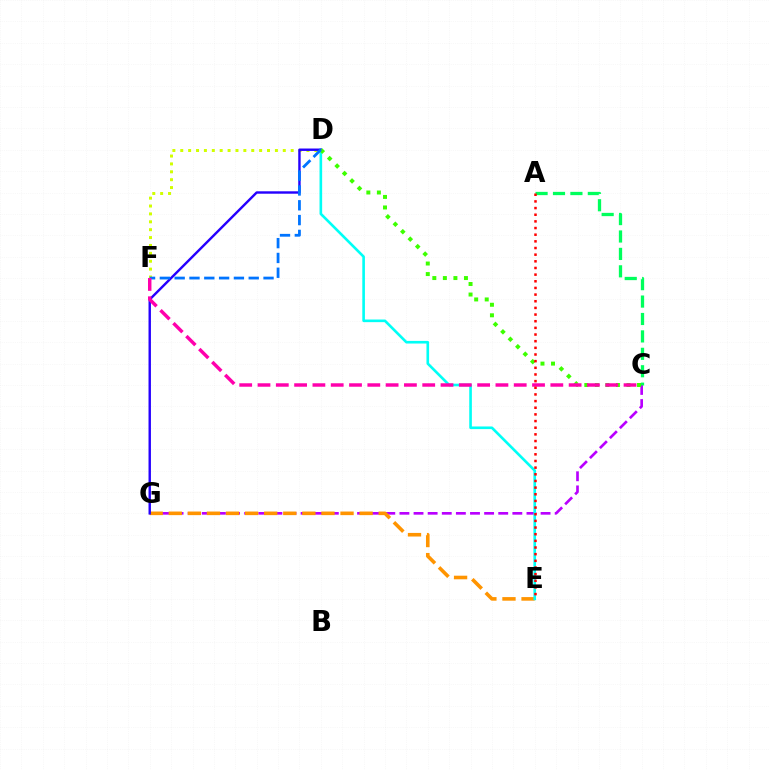{('C', 'G'): [{'color': '#b900ff', 'line_style': 'dashed', 'thickness': 1.92}], ('D', 'F'): [{'color': '#d1ff00', 'line_style': 'dotted', 'thickness': 2.14}, {'color': '#0074ff', 'line_style': 'dashed', 'thickness': 2.01}], ('E', 'G'): [{'color': '#ff9400', 'line_style': 'dashed', 'thickness': 2.59}], ('D', 'E'): [{'color': '#00fff6', 'line_style': 'solid', 'thickness': 1.89}], ('D', 'G'): [{'color': '#2500ff', 'line_style': 'solid', 'thickness': 1.74}], ('A', 'C'): [{'color': '#00ff5c', 'line_style': 'dashed', 'thickness': 2.37}], ('C', 'D'): [{'color': '#3dff00', 'line_style': 'dotted', 'thickness': 2.86}], ('C', 'F'): [{'color': '#ff00ac', 'line_style': 'dashed', 'thickness': 2.49}], ('A', 'E'): [{'color': '#ff0000', 'line_style': 'dotted', 'thickness': 1.81}]}